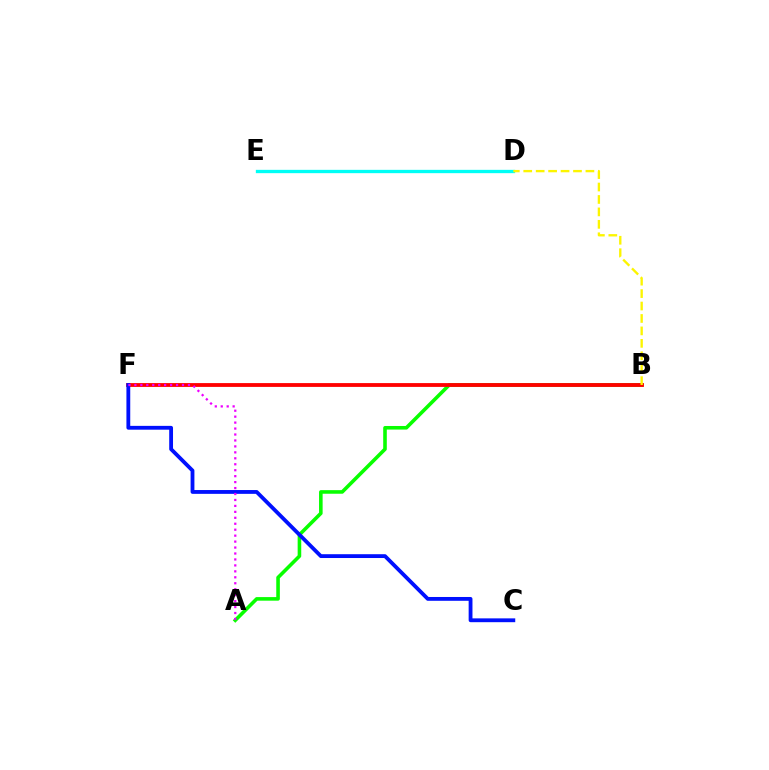{('A', 'B'): [{'color': '#08ff00', 'line_style': 'solid', 'thickness': 2.58}], ('B', 'F'): [{'color': '#ff0000', 'line_style': 'solid', 'thickness': 2.74}], ('D', 'E'): [{'color': '#00fff6', 'line_style': 'solid', 'thickness': 2.39}], ('C', 'F'): [{'color': '#0010ff', 'line_style': 'solid', 'thickness': 2.75}], ('A', 'F'): [{'color': '#ee00ff', 'line_style': 'dotted', 'thickness': 1.62}], ('B', 'D'): [{'color': '#fcf500', 'line_style': 'dashed', 'thickness': 1.69}]}